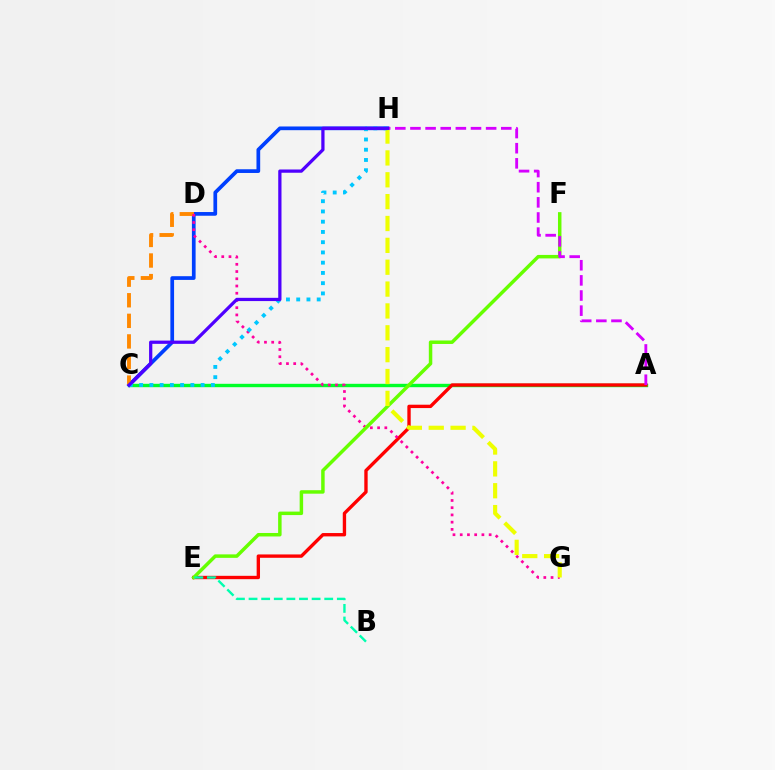{('A', 'C'): [{'color': '#00ff27', 'line_style': 'solid', 'thickness': 2.44}], ('C', 'H'): [{'color': '#003fff', 'line_style': 'solid', 'thickness': 2.67}, {'color': '#00c7ff', 'line_style': 'dotted', 'thickness': 2.78}, {'color': '#4f00ff', 'line_style': 'solid', 'thickness': 2.34}], ('C', 'D'): [{'color': '#ff8800', 'line_style': 'dashed', 'thickness': 2.8}], ('A', 'E'): [{'color': '#ff0000', 'line_style': 'solid', 'thickness': 2.42}], ('D', 'G'): [{'color': '#ff00a0', 'line_style': 'dotted', 'thickness': 1.96}], ('E', 'F'): [{'color': '#66ff00', 'line_style': 'solid', 'thickness': 2.5}], ('B', 'E'): [{'color': '#00ffaf', 'line_style': 'dashed', 'thickness': 1.71}], ('G', 'H'): [{'color': '#eeff00', 'line_style': 'dashed', 'thickness': 2.97}], ('A', 'H'): [{'color': '#d600ff', 'line_style': 'dashed', 'thickness': 2.06}]}